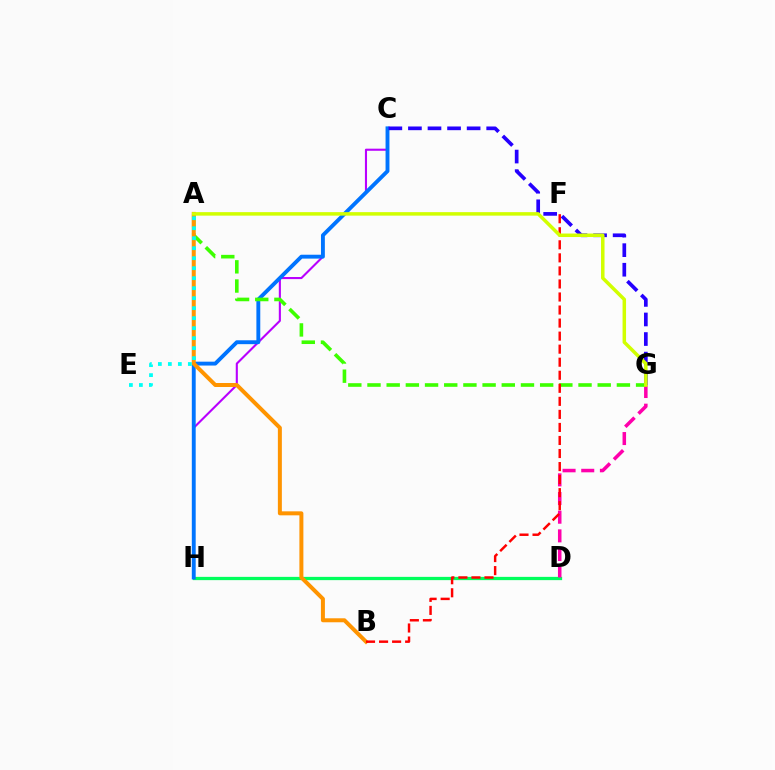{('C', 'H'): [{'color': '#b900ff', 'line_style': 'solid', 'thickness': 1.51}, {'color': '#0074ff', 'line_style': 'solid', 'thickness': 2.79}], ('D', 'H'): [{'color': '#00ff5c', 'line_style': 'solid', 'thickness': 2.35}], ('D', 'G'): [{'color': '#ff00ac', 'line_style': 'dashed', 'thickness': 2.54}], ('C', 'G'): [{'color': '#2500ff', 'line_style': 'dashed', 'thickness': 2.66}], ('A', 'G'): [{'color': '#3dff00', 'line_style': 'dashed', 'thickness': 2.61}, {'color': '#d1ff00', 'line_style': 'solid', 'thickness': 2.52}], ('A', 'B'): [{'color': '#ff9400', 'line_style': 'solid', 'thickness': 2.87}], ('B', 'F'): [{'color': '#ff0000', 'line_style': 'dashed', 'thickness': 1.77}], ('A', 'E'): [{'color': '#00fff6', 'line_style': 'dotted', 'thickness': 2.72}]}